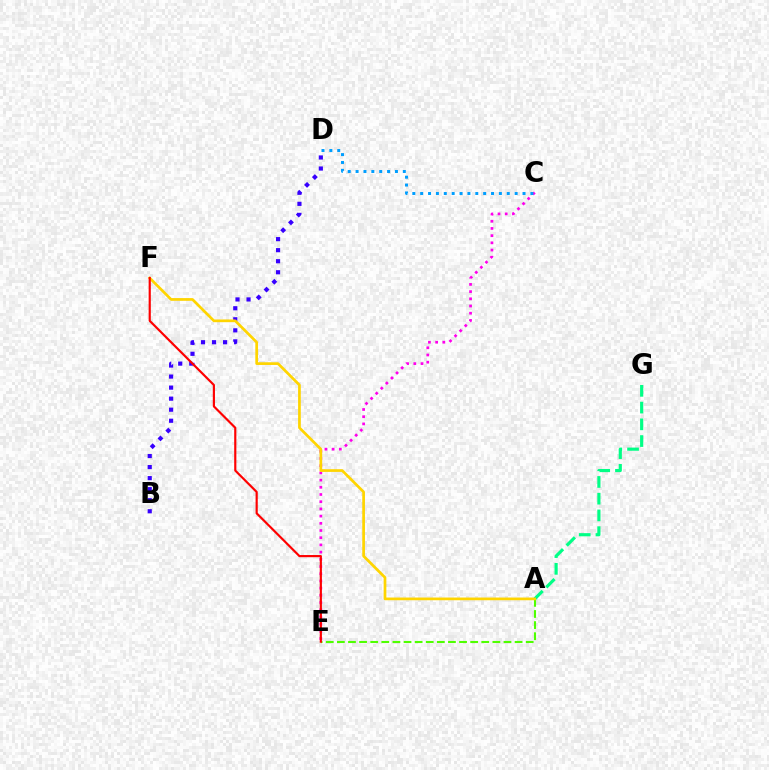{('A', 'G'): [{'color': '#00ff86', 'line_style': 'dashed', 'thickness': 2.27}], ('B', 'D'): [{'color': '#3700ff', 'line_style': 'dotted', 'thickness': 3.0}], ('C', 'E'): [{'color': '#ff00ed', 'line_style': 'dotted', 'thickness': 1.96}], ('A', 'E'): [{'color': '#4fff00', 'line_style': 'dashed', 'thickness': 1.51}], ('A', 'F'): [{'color': '#ffd500', 'line_style': 'solid', 'thickness': 1.95}], ('E', 'F'): [{'color': '#ff0000', 'line_style': 'solid', 'thickness': 1.56}], ('C', 'D'): [{'color': '#009eff', 'line_style': 'dotted', 'thickness': 2.14}]}